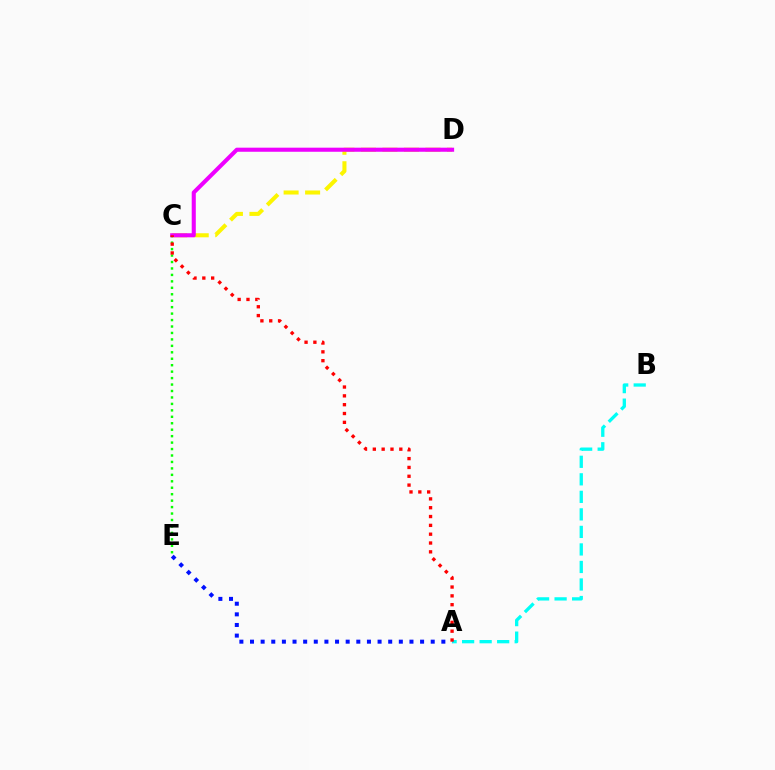{('A', 'B'): [{'color': '#00fff6', 'line_style': 'dashed', 'thickness': 2.38}], ('C', 'D'): [{'color': '#fcf500', 'line_style': 'dashed', 'thickness': 2.92}, {'color': '#ee00ff', 'line_style': 'solid', 'thickness': 2.94}], ('C', 'E'): [{'color': '#08ff00', 'line_style': 'dotted', 'thickness': 1.75}], ('A', 'E'): [{'color': '#0010ff', 'line_style': 'dotted', 'thickness': 2.89}], ('A', 'C'): [{'color': '#ff0000', 'line_style': 'dotted', 'thickness': 2.4}]}